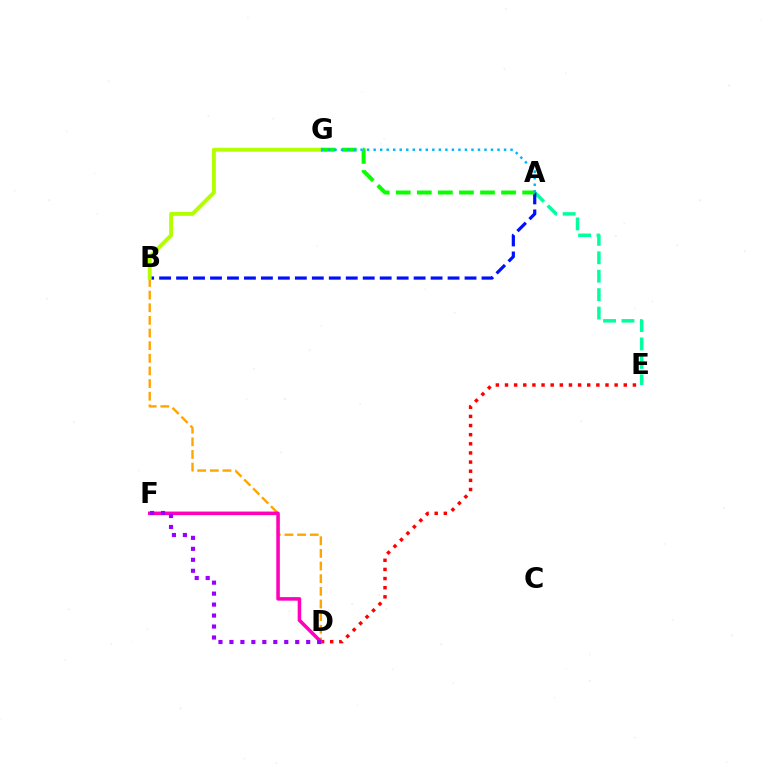{('D', 'E'): [{'color': '#ff0000', 'line_style': 'dotted', 'thickness': 2.48}], ('B', 'D'): [{'color': '#ffa500', 'line_style': 'dashed', 'thickness': 1.72}], ('A', 'E'): [{'color': '#00ff9d', 'line_style': 'dashed', 'thickness': 2.5}], ('D', 'F'): [{'color': '#ff00bd', 'line_style': 'solid', 'thickness': 2.55}, {'color': '#9b00ff', 'line_style': 'dotted', 'thickness': 2.98}], ('A', 'B'): [{'color': '#0010ff', 'line_style': 'dashed', 'thickness': 2.31}], ('B', 'G'): [{'color': '#b3ff00', 'line_style': 'solid', 'thickness': 2.81}], ('A', 'G'): [{'color': '#08ff00', 'line_style': 'dashed', 'thickness': 2.86}, {'color': '#00b5ff', 'line_style': 'dotted', 'thickness': 1.77}]}